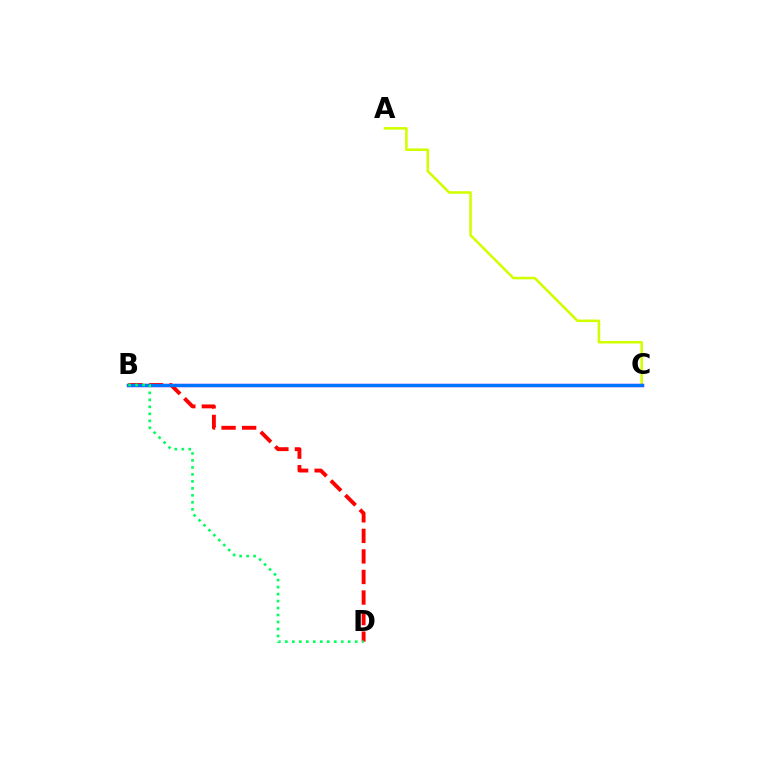{('A', 'C'): [{'color': '#d1ff00', 'line_style': 'solid', 'thickness': 1.86}], ('B', 'C'): [{'color': '#b900ff', 'line_style': 'solid', 'thickness': 2.39}, {'color': '#0074ff', 'line_style': 'solid', 'thickness': 2.35}], ('B', 'D'): [{'color': '#ff0000', 'line_style': 'dashed', 'thickness': 2.79}, {'color': '#00ff5c', 'line_style': 'dotted', 'thickness': 1.9}]}